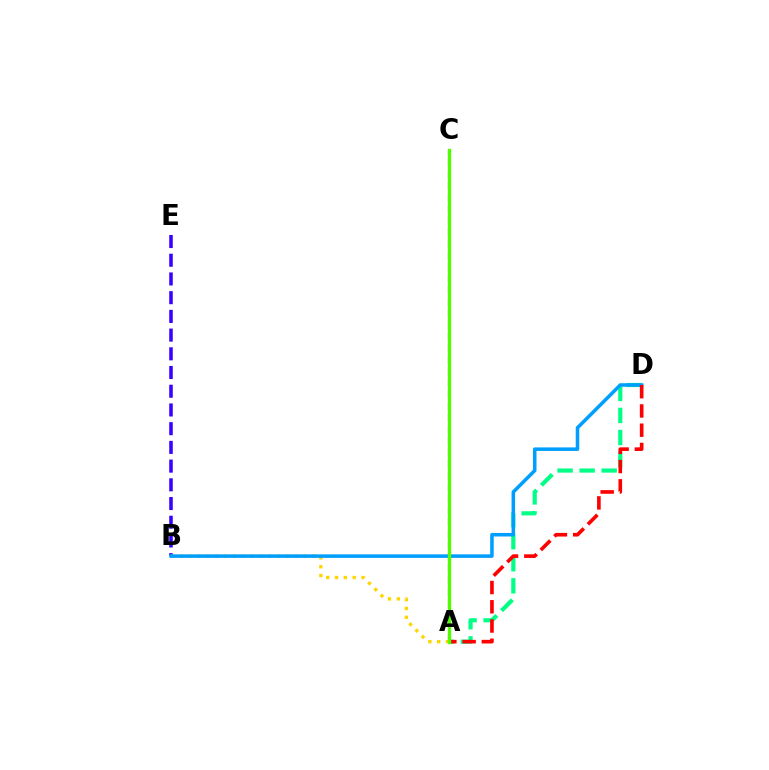{('A', 'D'): [{'color': '#00ff86', 'line_style': 'dashed', 'thickness': 3.0}, {'color': '#ff0000', 'line_style': 'dashed', 'thickness': 2.61}], ('B', 'E'): [{'color': '#3700ff', 'line_style': 'dashed', 'thickness': 2.54}], ('A', 'B'): [{'color': '#ffd500', 'line_style': 'dotted', 'thickness': 2.4}], ('A', 'C'): [{'color': '#ff00ed', 'line_style': 'dashed', 'thickness': 1.57}, {'color': '#4fff00', 'line_style': 'solid', 'thickness': 2.41}], ('B', 'D'): [{'color': '#009eff', 'line_style': 'solid', 'thickness': 2.54}]}